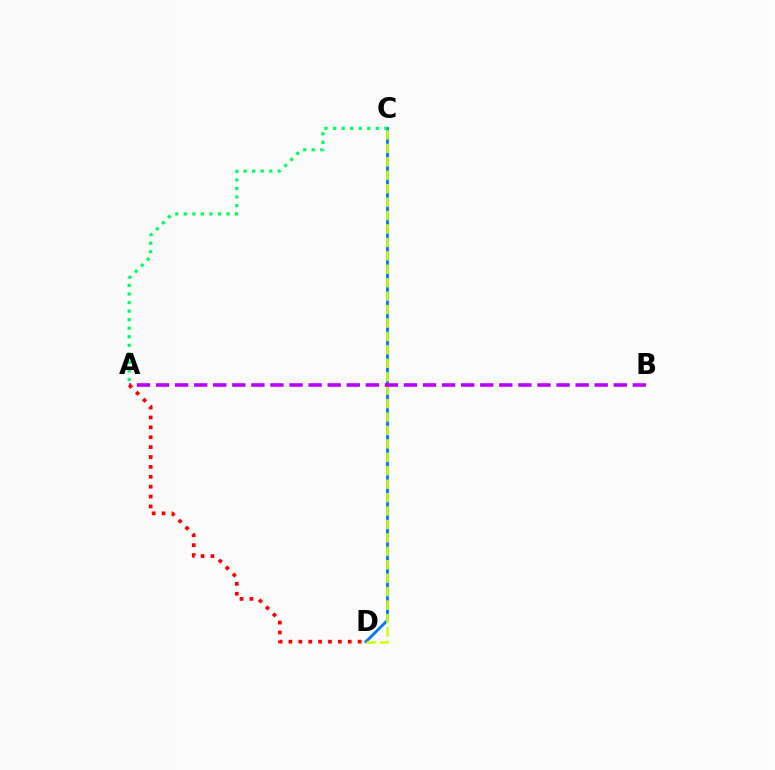{('C', 'D'): [{'color': '#0074ff', 'line_style': 'solid', 'thickness': 2.0}, {'color': '#d1ff00', 'line_style': 'dashed', 'thickness': 1.82}], ('A', 'B'): [{'color': '#b900ff', 'line_style': 'dashed', 'thickness': 2.59}], ('A', 'C'): [{'color': '#00ff5c', 'line_style': 'dotted', 'thickness': 2.32}], ('A', 'D'): [{'color': '#ff0000', 'line_style': 'dotted', 'thickness': 2.69}]}